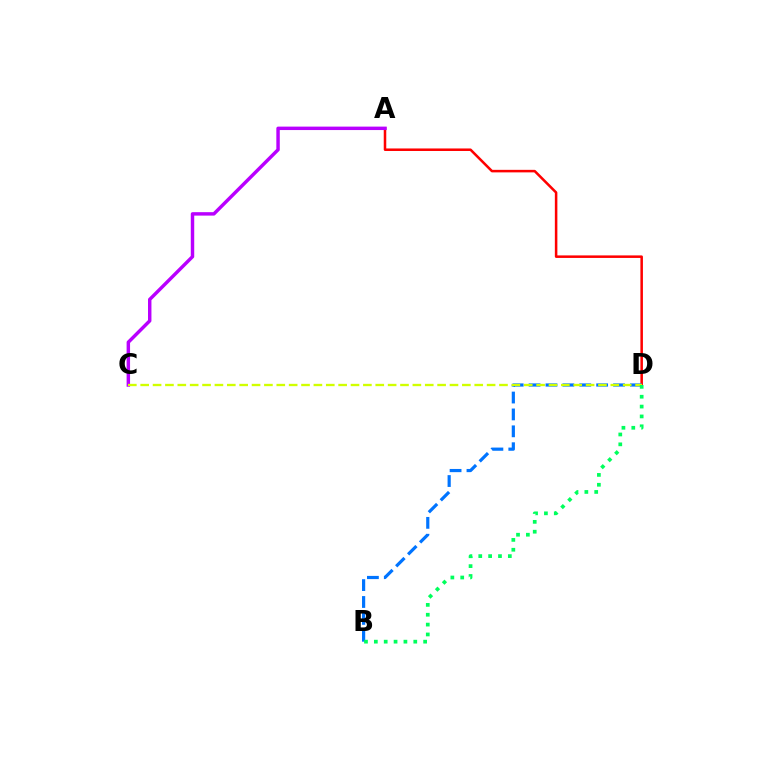{('A', 'D'): [{'color': '#ff0000', 'line_style': 'solid', 'thickness': 1.82}], ('B', 'D'): [{'color': '#0074ff', 'line_style': 'dashed', 'thickness': 2.29}, {'color': '#00ff5c', 'line_style': 'dotted', 'thickness': 2.68}], ('A', 'C'): [{'color': '#b900ff', 'line_style': 'solid', 'thickness': 2.48}], ('C', 'D'): [{'color': '#d1ff00', 'line_style': 'dashed', 'thickness': 1.68}]}